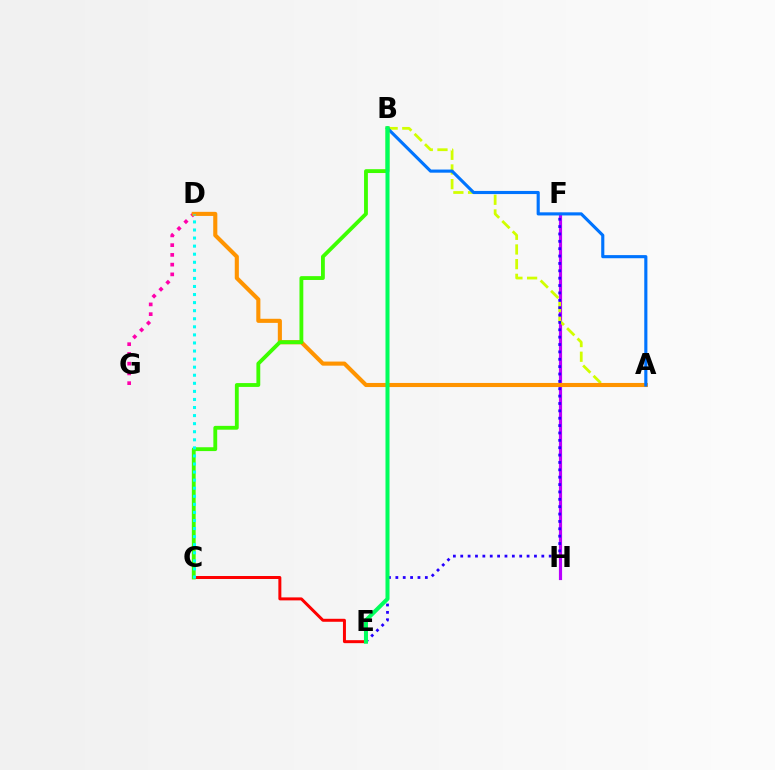{('F', 'H'): [{'color': '#b900ff', 'line_style': 'solid', 'thickness': 2.28}], ('A', 'B'): [{'color': '#d1ff00', 'line_style': 'dashed', 'thickness': 1.99}, {'color': '#0074ff', 'line_style': 'solid', 'thickness': 2.25}], ('D', 'G'): [{'color': '#ff00ac', 'line_style': 'dotted', 'thickness': 2.65}], ('A', 'D'): [{'color': '#ff9400', 'line_style': 'solid', 'thickness': 2.95}], ('C', 'E'): [{'color': '#ff0000', 'line_style': 'solid', 'thickness': 2.15}], ('B', 'C'): [{'color': '#3dff00', 'line_style': 'solid', 'thickness': 2.76}], ('E', 'F'): [{'color': '#2500ff', 'line_style': 'dotted', 'thickness': 2.0}], ('B', 'E'): [{'color': '#00ff5c', 'line_style': 'solid', 'thickness': 2.89}], ('C', 'D'): [{'color': '#00fff6', 'line_style': 'dotted', 'thickness': 2.19}]}